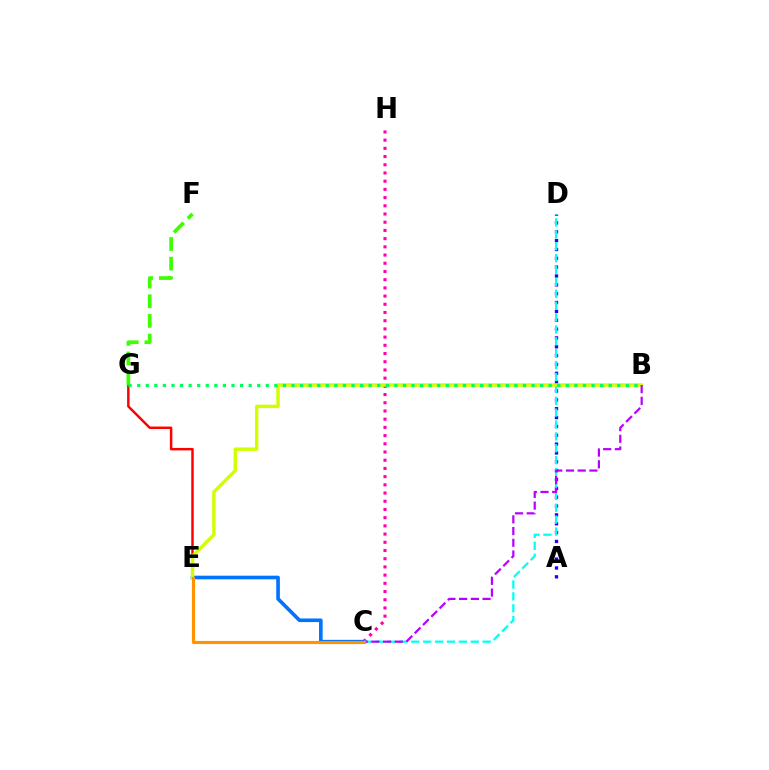{('E', 'G'): [{'color': '#ff0000', 'line_style': 'solid', 'thickness': 1.78}], ('A', 'D'): [{'color': '#2500ff', 'line_style': 'dotted', 'thickness': 2.4}], ('C', 'H'): [{'color': '#ff00ac', 'line_style': 'dotted', 'thickness': 2.23}], ('C', 'E'): [{'color': '#0074ff', 'line_style': 'solid', 'thickness': 2.61}, {'color': '#ff9400', 'line_style': 'solid', 'thickness': 2.26}], ('C', 'D'): [{'color': '#00fff6', 'line_style': 'dashed', 'thickness': 1.62}], ('F', 'G'): [{'color': '#3dff00', 'line_style': 'dashed', 'thickness': 2.67}], ('B', 'E'): [{'color': '#d1ff00', 'line_style': 'solid', 'thickness': 2.47}], ('B', 'C'): [{'color': '#b900ff', 'line_style': 'dashed', 'thickness': 1.59}], ('B', 'G'): [{'color': '#00ff5c', 'line_style': 'dotted', 'thickness': 2.33}]}